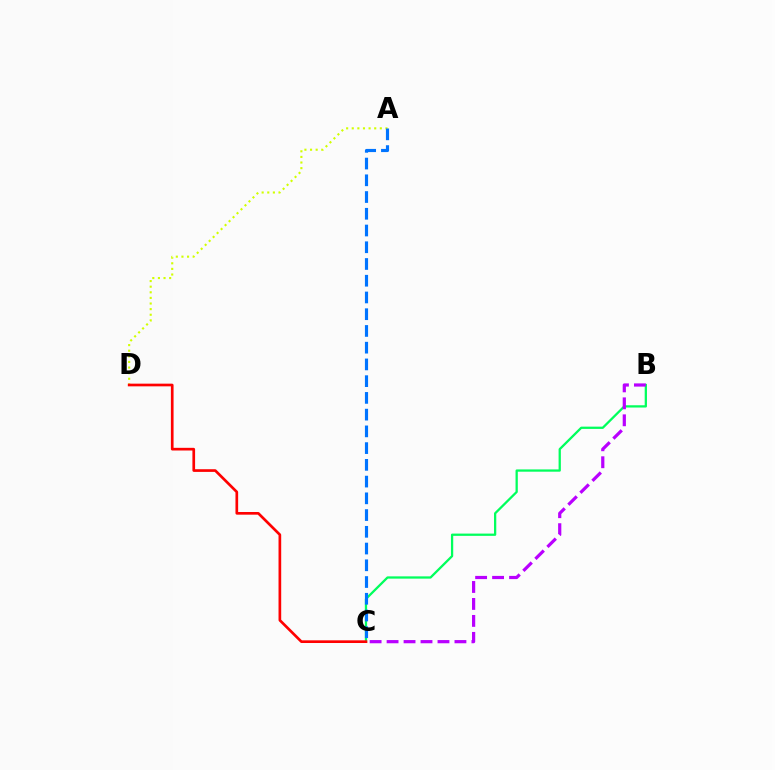{('A', 'D'): [{'color': '#d1ff00', 'line_style': 'dotted', 'thickness': 1.53}], ('B', 'C'): [{'color': '#00ff5c', 'line_style': 'solid', 'thickness': 1.64}, {'color': '#b900ff', 'line_style': 'dashed', 'thickness': 2.31}], ('C', 'D'): [{'color': '#ff0000', 'line_style': 'solid', 'thickness': 1.93}], ('A', 'C'): [{'color': '#0074ff', 'line_style': 'dashed', 'thickness': 2.27}]}